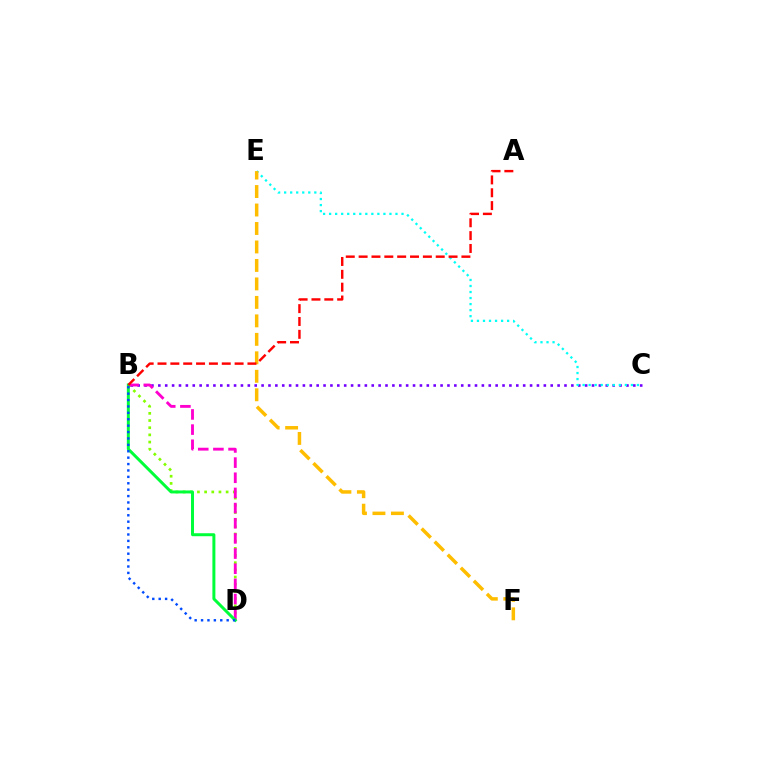{('B', 'D'): [{'color': '#84ff00', 'line_style': 'dotted', 'thickness': 1.95}, {'color': '#ff00cf', 'line_style': 'dashed', 'thickness': 2.06}, {'color': '#00ff39', 'line_style': 'solid', 'thickness': 2.15}, {'color': '#004bff', 'line_style': 'dotted', 'thickness': 1.74}], ('B', 'C'): [{'color': '#7200ff', 'line_style': 'dotted', 'thickness': 1.87}], ('C', 'E'): [{'color': '#00fff6', 'line_style': 'dotted', 'thickness': 1.64}], ('E', 'F'): [{'color': '#ffbd00', 'line_style': 'dashed', 'thickness': 2.51}], ('A', 'B'): [{'color': '#ff0000', 'line_style': 'dashed', 'thickness': 1.75}]}